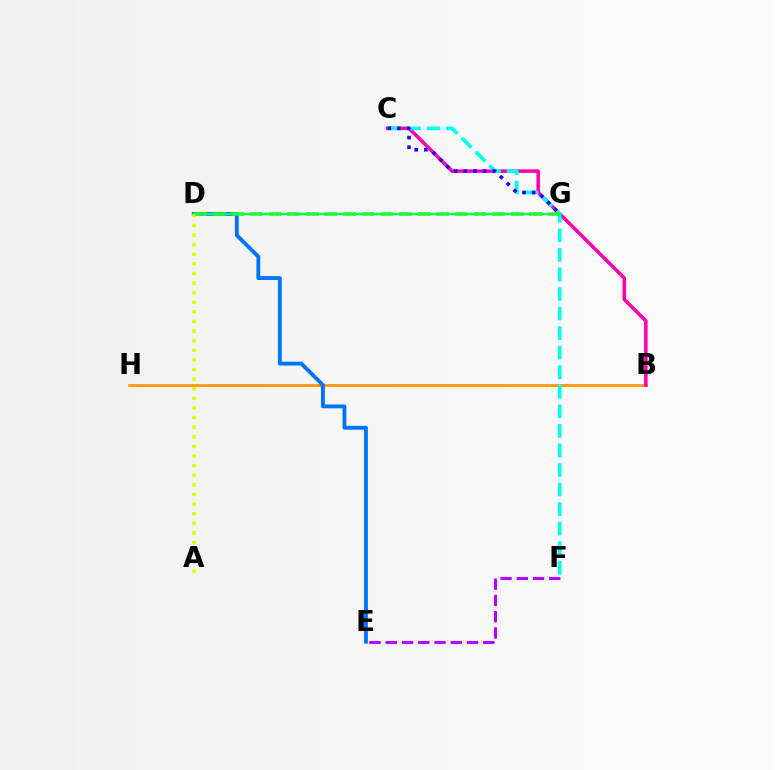{('B', 'H'): [{'color': '#ff9400', 'line_style': 'solid', 'thickness': 1.94}], ('B', 'C'): [{'color': '#ff00ac', 'line_style': 'solid', 'thickness': 2.54}], ('C', 'F'): [{'color': '#00fff6', 'line_style': 'dashed', 'thickness': 2.66}], ('D', 'E'): [{'color': '#0074ff', 'line_style': 'solid', 'thickness': 2.78}], ('D', 'G'): [{'color': '#3dff00', 'line_style': 'dashed', 'thickness': 2.53}, {'color': '#ff0000', 'line_style': 'dotted', 'thickness': 1.59}, {'color': '#00ff5c', 'line_style': 'solid', 'thickness': 1.62}], ('E', 'F'): [{'color': '#b900ff', 'line_style': 'dashed', 'thickness': 2.21}], ('A', 'D'): [{'color': '#d1ff00', 'line_style': 'dotted', 'thickness': 2.61}], ('C', 'G'): [{'color': '#2500ff', 'line_style': 'dotted', 'thickness': 2.62}]}